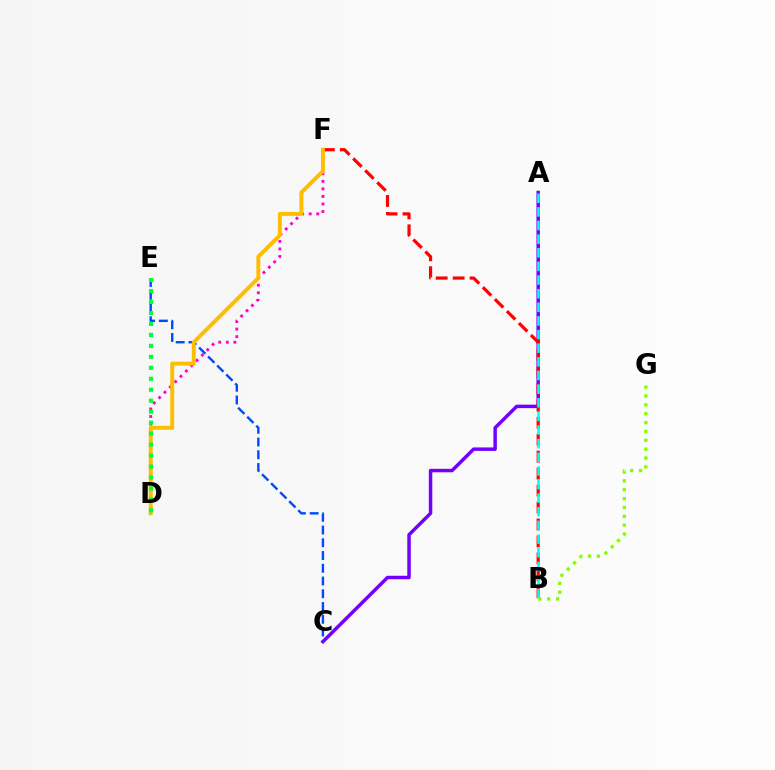{('A', 'C'): [{'color': '#7200ff', 'line_style': 'solid', 'thickness': 2.5}], ('D', 'F'): [{'color': '#ff00cf', 'line_style': 'dotted', 'thickness': 2.05}, {'color': '#ffbd00', 'line_style': 'solid', 'thickness': 2.83}], ('B', 'F'): [{'color': '#ff0000', 'line_style': 'dashed', 'thickness': 2.3}], ('C', 'E'): [{'color': '#004bff', 'line_style': 'dashed', 'thickness': 1.73}], ('A', 'B'): [{'color': '#00fff6', 'line_style': 'dashed', 'thickness': 1.85}], ('D', 'E'): [{'color': '#00ff39', 'line_style': 'dotted', 'thickness': 2.98}], ('B', 'G'): [{'color': '#84ff00', 'line_style': 'dotted', 'thickness': 2.41}]}